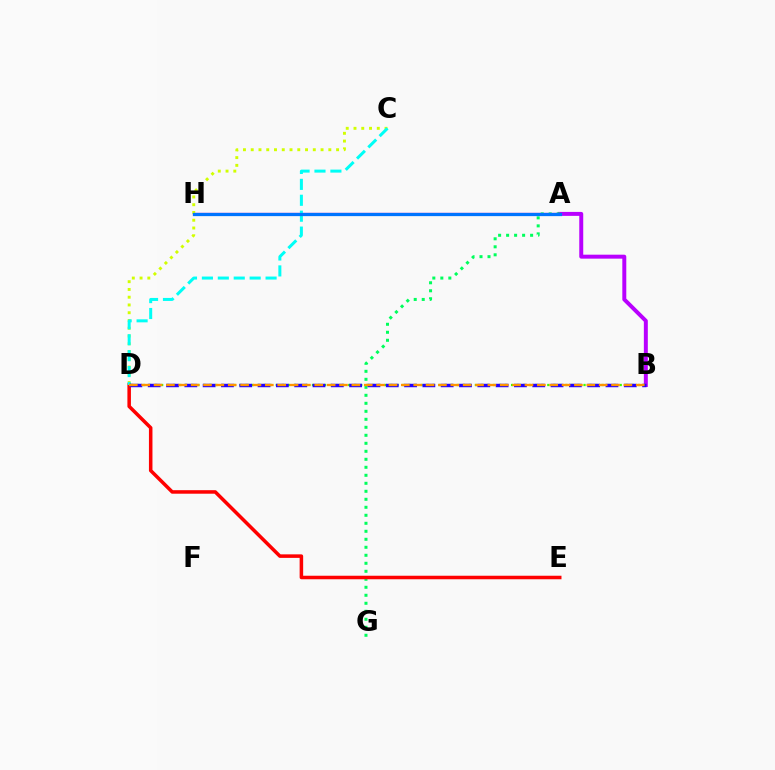{('A', 'B'): [{'color': '#b900ff', 'line_style': 'solid', 'thickness': 2.85}], ('A', 'H'): [{'color': '#ff00ac', 'line_style': 'solid', 'thickness': 1.62}, {'color': '#0074ff', 'line_style': 'solid', 'thickness': 2.34}], ('C', 'D'): [{'color': '#d1ff00', 'line_style': 'dotted', 'thickness': 2.11}, {'color': '#00fff6', 'line_style': 'dashed', 'thickness': 2.16}], ('A', 'G'): [{'color': '#00ff5c', 'line_style': 'dotted', 'thickness': 2.17}], ('D', 'E'): [{'color': '#ff0000', 'line_style': 'solid', 'thickness': 2.54}], ('B', 'D'): [{'color': '#3dff00', 'line_style': 'dotted', 'thickness': 1.64}, {'color': '#2500ff', 'line_style': 'dashed', 'thickness': 2.49}, {'color': '#ff9400', 'line_style': 'dashed', 'thickness': 1.68}]}